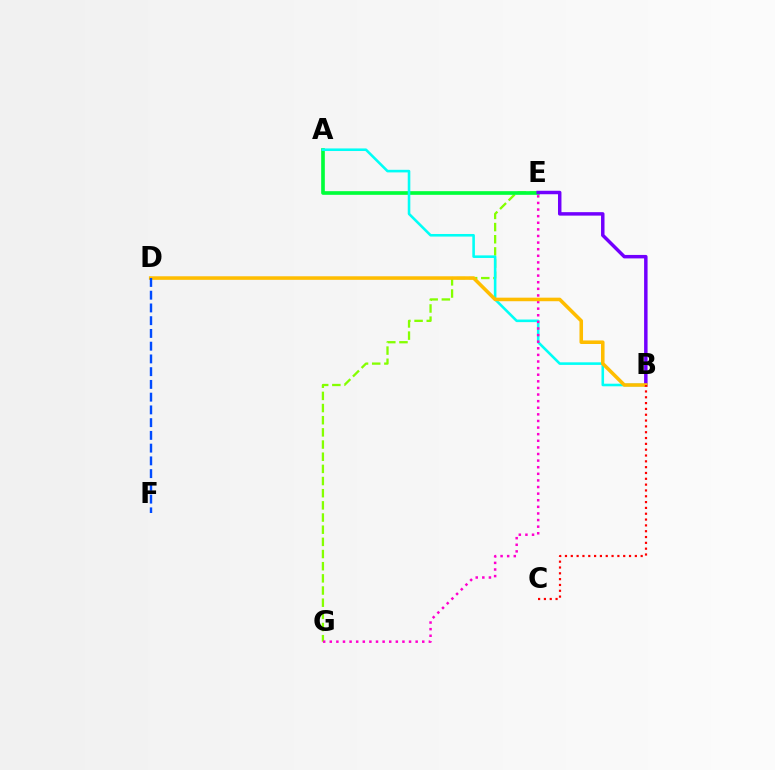{('E', 'G'): [{'color': '#84ff00', 'line_style': 'dashed', 'thickness': 1.65}, {'color': '#ff00cf', 'line_style': 'dotted', 'thickness': 1.79}], ('A', 'E'): [{'color': '#00ff39', 'line_style': 'solid', 'thickness': 2.63}], ('A', 'B'): [{'color': '#00fff6', 'line_style': 'solid', 'thickness': 1.86}], ('B', 'E'): [{'color': '#7200ff', 'line_style': 'solid', 'thickness': 2.5}], ('B', 'D'): [{'color': '#ffbd00', 'line_style': 'solid', 'thickness': 2.56}], ('D', 'F'): [{'color': '#004bff', 'line_style': 'dashed', 'thickness': 1.73}], ('B', 'C'): [{'color': '#ff0000', 'line_style': 'dotted', 'thickness': 1.58}]}